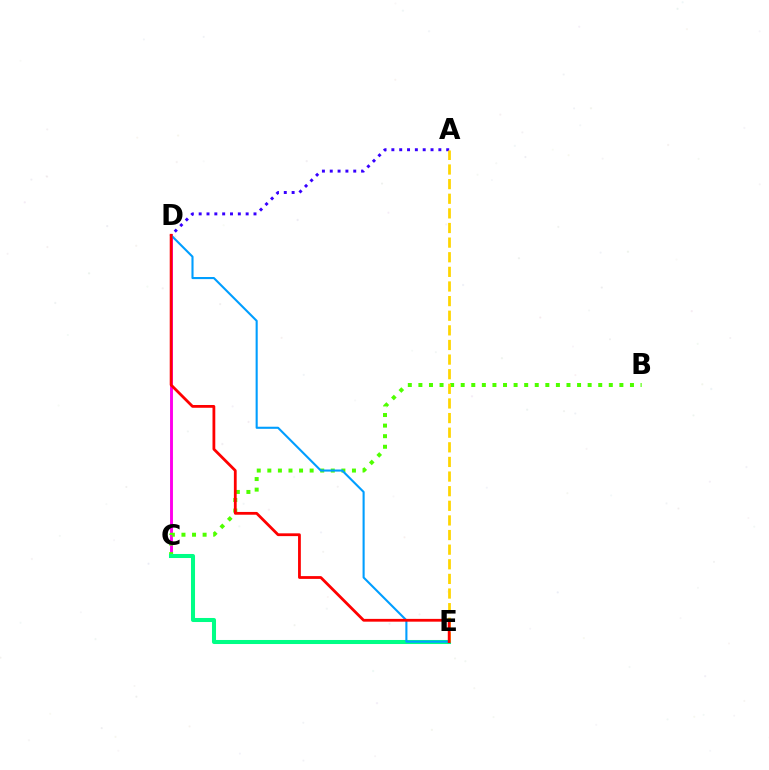{('C', 'D'): [{'color': '#ff00ed', 'line_style': 'solid', 'thickness': 2.09}], ('B', 'C'): [{'color': '#4fff00', 'line_style': 'dotted', 'thickness': 2.87}], ('C', 'E'): [{'color': '#00ff86', 'line_style': 'solid', 'thickness': 2.91}], ('A', 'D'): [{'color': '#3700ff', 'line_style': 'dotted', 'thickness': 2.13}], ('A', 'E'): [{'color': '#ffd500', 'line_style': 'dashed', 'thickness': 1.99}], ('D', 'E'): [{'color': '#009eff', 'line_style': 'solid', 'thickness': 1.51}, {'color': '#ff0000', 'line_style': 'solid', 'thickness': 2.01}]}